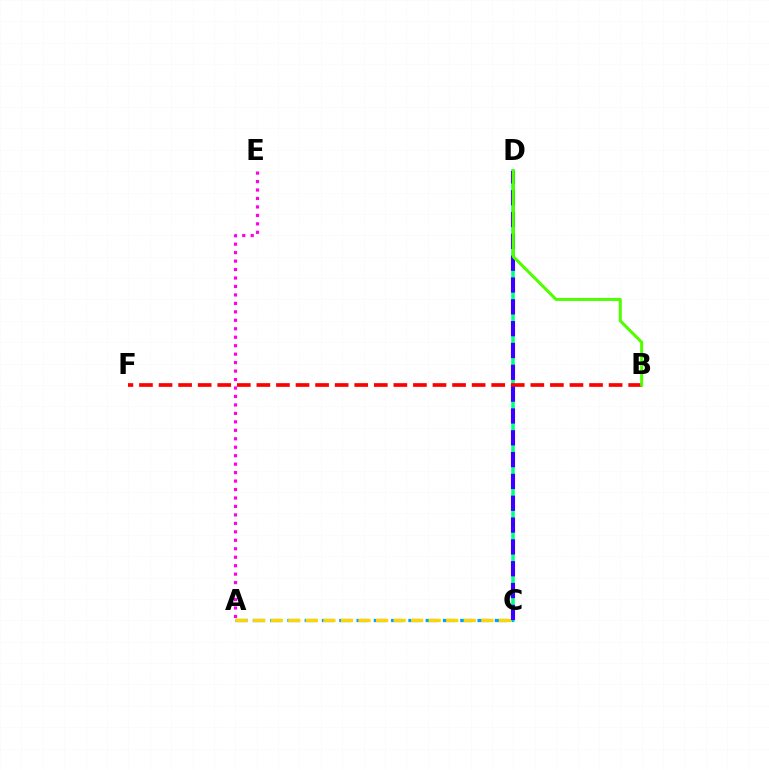{('C', 'D'): [{'color': '#00ff86', 'line_style': 'solid', 'thickness': 2.59}, {'color': '#3700ff', 'line_style': 'dashed', 'thickness': 2.96}], ('A', 'C'): [{'color': '#009eff', 'line_style': 'dashed', 'thickness': 2.35}, {'color': '#ffd500', 'line_style': 'dashed', 'thickness': 2.38}], ('A', 'E'): [{'color': '#ff00ed', 'line_style': 'dotted', 'thickness': 2.3}], ('B', 'F'): [{'color': '#ff0000', 'line_style': 'dashed', 'thickness': 2.66}], ('B', 'D'): [{'color': '#4fff00', 'line_style': 'solid', 'thickness': 2.18}]}